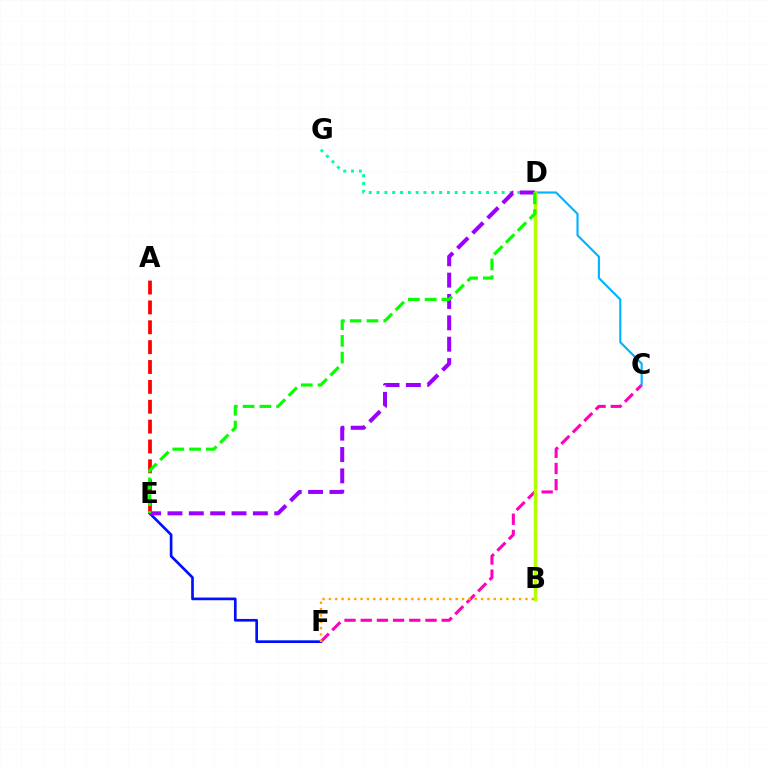{('D', 'G'): [{'color': '#00ff9d', 'line_style': 'dotted', 'thickness': 2.12}], ('E', 'F'): [{'color': '#0010ff', 'line_style': 'solid', 'thickness': 1.93}], ('C', 'F'): [{'color': '#ff00bd', 'line_style': 'dashed', 'thickness': 2.2}], ('C', 'D'): [{'color': '#00b5ff', 'line_style': 'solid', 'thickness': 1.55}], ('D', 'E'): [{'color': '#9b00ff', 'line_style': 'dashed', 'thickness': 2.9}, {'color': '#08ff00', 'line_style': 'dashed', 'thickness': 2.28}], ('A', 'E'): [{'color': '#ff0000', 'line_style': 'dashed', 'thickness': 2.7}], ('B', 'D'): [{'color': '#b3ff00', 'line_style': 'solid', 'thickness': 2.51}], ('B', 'F'): [{'color': '#ffa500', 'line_style': 'dotted', 'thickness': 1.72}]}